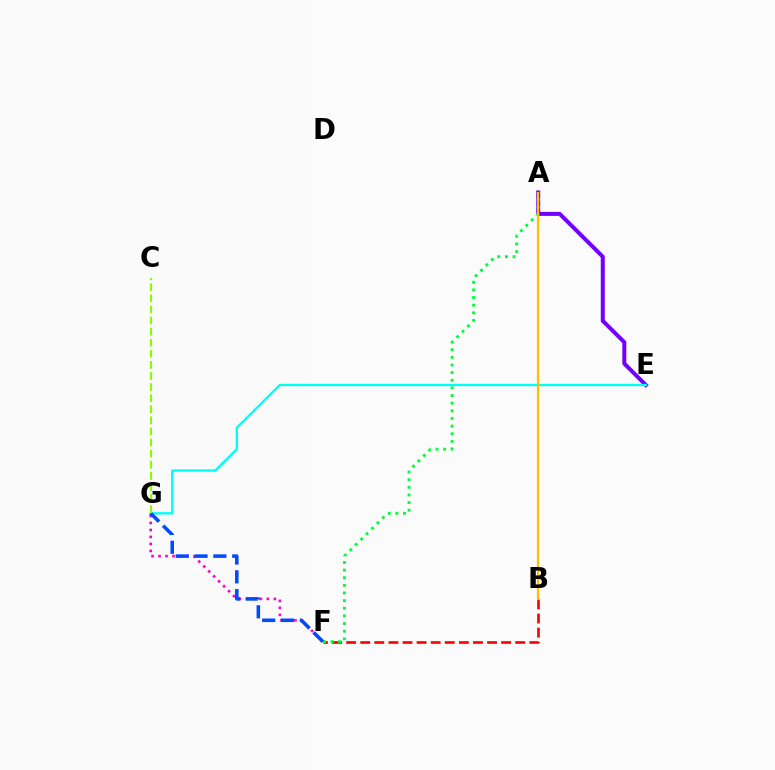{('A', 'E'): [{'color': '#7200ff', 'line_style': 'solid', 'thickness': 2.88}], ('E', 'G'): [{'color': '#00fff6', 'line_style': 'solid', 'thickness': 1.69}], ('F', 'G'): [{'color': '#ff00cf', 'line_style': 'dotted', 'thickness': 1.9}, {'color': '#004bff', 'line_style': 'dashed', 'thickness': 2.56}], ('B', 'F'): [{'color': '#ff0000', 'line_style': 'dashed', 'thickness': 1.91}], ('A', 'F'): [{'color': '#00ff39', 'line_style': 'dotted', 'thickness': 2.08}], ('C', 'G'): [{'color': '#84ff00', 'line_style': 'dashed', 'thickness': 1.51}], ('A', 'B'): [{'color': '#ffbd00', 'line_style': 'solid', 'thickness': 1.58}]}